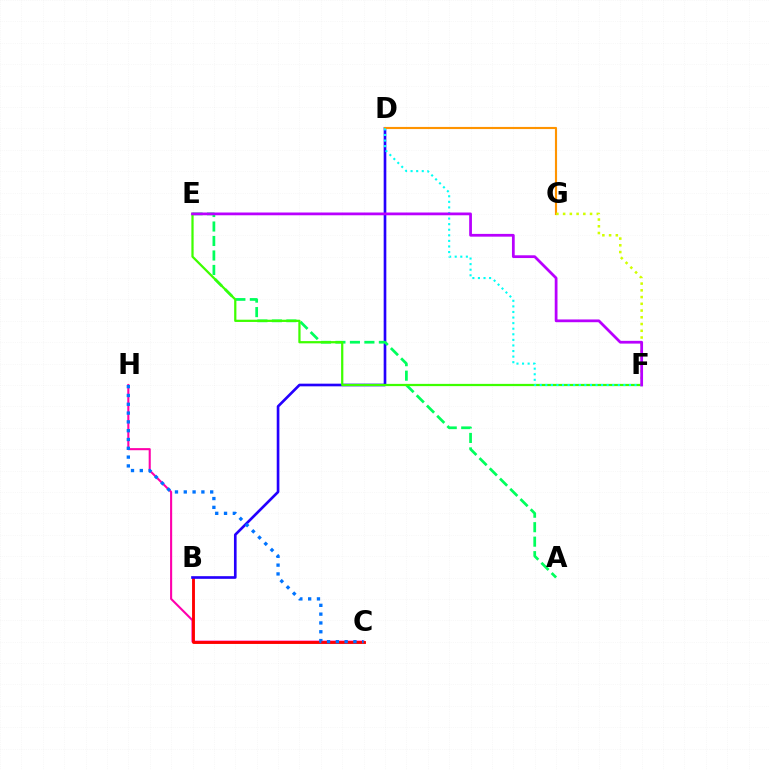{('C', 'H'): [{'color': '#ff00ac', 'line_style': 'solid', 'thickness': 1.51}, {'color': '#0074ff', 'line_style': 'dotted', 'thickness': 2.39}], ('B', 'C'): [{'color': '#ff0000', 'line_style': 'solid', 'thickness': 2.07}], ('B', 'D'): [{'color': '#2500ff', 'line_style': 'solid', 'thickness': 1.91}], ('A', 'E'): [{'color': '#00ff5c', 'line_style': 'dashed', 'thickness': 1.97}], ('E', 'F'): [{'color': '#3dff00', 'line_style': 'solid', 'thickness': 1.61}, {'color': '#b900ff', 'line_style': 'solid', 'thickness': 1.99}], ('D', 'G'): [{'color': '#ff9400', 'line_style': 'solid', 'thickness': 1.53}], ('D', 'F'): [{'color': '#00fff6', 'line_style': 'dotted', 'thickness': 1.52}], ('F', 'G'): [{'color': '#d1ff00', 'line_style': 'dotted', 'thickness': 1.83}]}